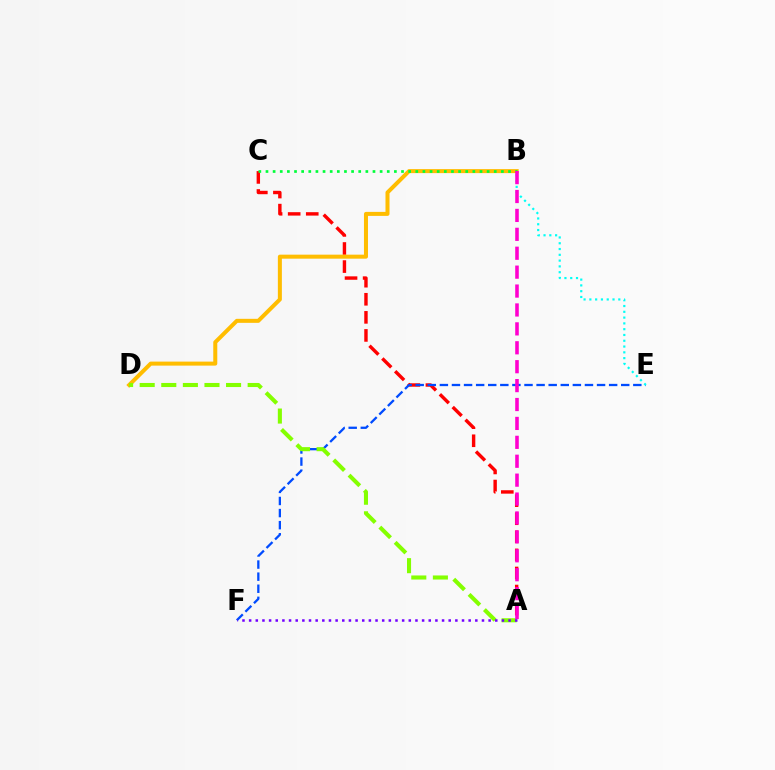{('A', 'C'): [{'color': '#ff0000', 'line_style': 'dashed', 'thickness': 2.46}], ('B', 'D'): [{'color': '#ffbd00', 'line_style': 'solid', 'thickness': 2.89}], ('B', 'C'): [{'color': '#00ff39', 'line_style': 'dotted', 'thickness': 1.94}], ('E', 'F'): [{'color': '#004bff', 'line_style': 'dashed', 'thickness': 1.64}], ('B', 'E'): [{'color': '#00fff6', 'line_style': 'dotted', 'thickness': 1.57}], ('A', 'D'): [{'color': '#84ff00', 'line_style': 'dashed', 'thickness': 2.93}], ('A', 'B'): [{'color': '#ff00cf', 'line_style': 'dashed', 'thickness': 2.57}], ('A', 'F'): [{'color': '#7200ff', 'line_style': 'dotted', 'thickness': 1.81}]}